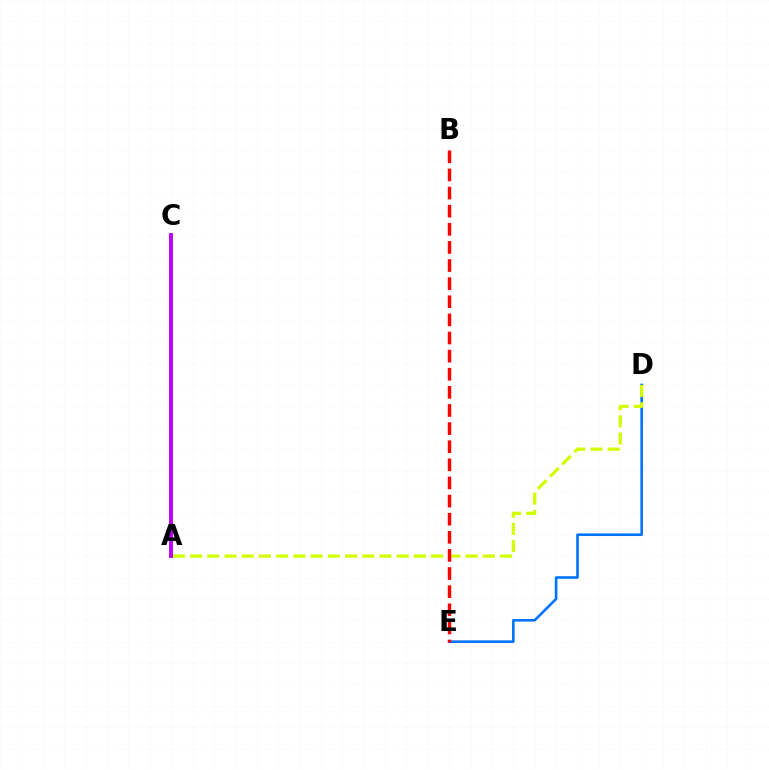{('D', 'E'): [{'color': '#0074ff', 'line_style': 'solid', 'thickness': 1.88}], ('A', 'D'): [{'color': '#d1ff00', 'line_style': 'dashed', 'thickness': 2.34}], ('A', 'C'): [{'color': '#00ff5c', 'line_style': 'dotted', 'thickness': 1.87}, {'color': '#b900ff', 'line_style': 'solid', 'thickness': 2.81}], ('B', 'E'): [{'color': '#ff0000', 'line_style': 'dashed', 'thickness': 2.46}]}